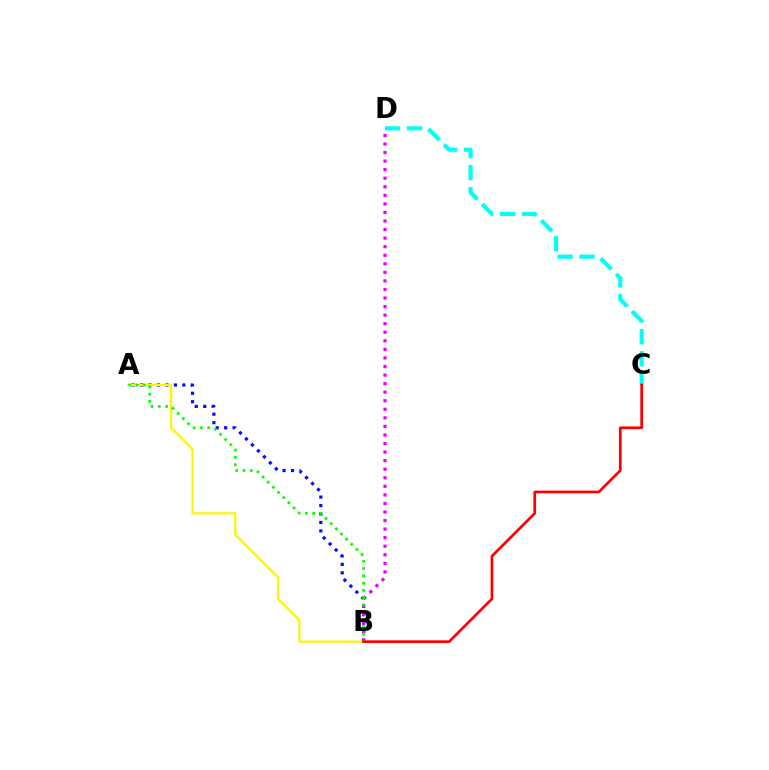{('A', 'B'): [{'color': '#0010ff', 'line_style': 'dotted', 'thickness': 2.3}, {'color': '#fcf500', 'line_style': 'solid', 'thickness': 1.58}, {'color': '#08ff00', 'line_style': 'dotted', 'thickness': 1.98}], ('C', 'D'): [{'color': '#00fff6', 'line_style': 'dashed', 'thickness': 2.98}], ('B', 'D'): [{'color': '#ee00ff', 'line_style': 'dotted', 'thickness': 2.33}], ('B', 'C'): [{'color': '#ff0000', 'line_style': 'solid', 'thickness': 1.94}]}